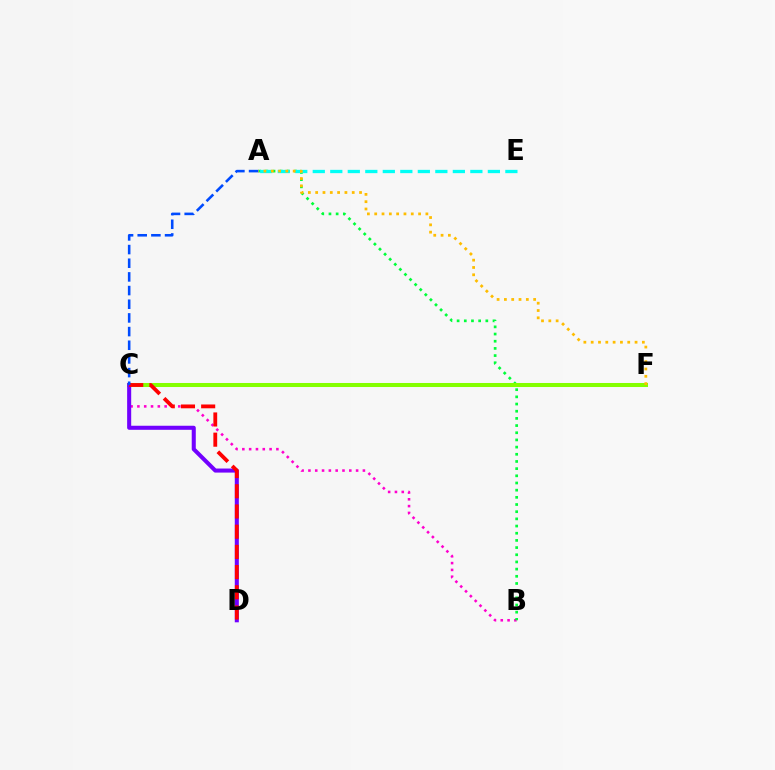{('B', 'C'): [{'color': '#ff00cf', 'line_style': 'dotted', 'thickness': 1.85}], ('A', 'B'): [{'color': '#00ff39', 'line_style': 'dotted', 'thickness': 1.95}], ('C', 'F'): [{'color': '#84ff00', 'line_style': 'solid', 'thickness': 2.9}], ('A', 'E'): [{'color': '#00fff6', 'line_style': 'dashed', 'thickness': 2.38}], ('C', 'D'): [{'color': '#7200ff', 'line_style': 'solid', 'thickness': 2.92}, {'color': '#ff0000', 'line_style': 'dashed', 'thickness': 2.74}], ('A', 'F'): [{'color': '#ffbd00', 'line_style': 'dotted', 'thickness': 1.99}], ('A', 'C'): [{'color': '#004bff', 'line_style': 'dashed', 'thickness': 1.86}]}